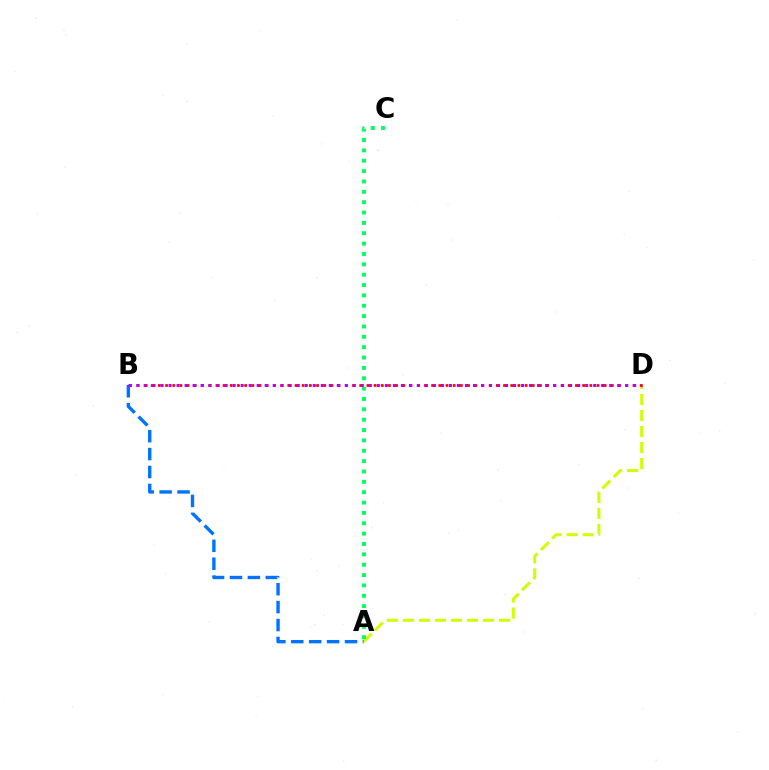{('A', 'D'): [{'color': '#d1ff00', 'line_style': 'dashed', 'thickness': 2.18}], ('A', 'B'): [{'color': '#0074ff', 'line_style': 'dashed', 'thickness': 2.43}], ('A', 'C'): [{'color': '#00ff5c', 'line_style': 'dotted', 'thickness': 2.81}], ('B', 'D'): [{'color': '#ff0000', 'line_style': 'dotted', 'thickness': 1.95}, {'color': '#b900ff', 'line_style': 'dotted', 'thickness': 2.18}]}